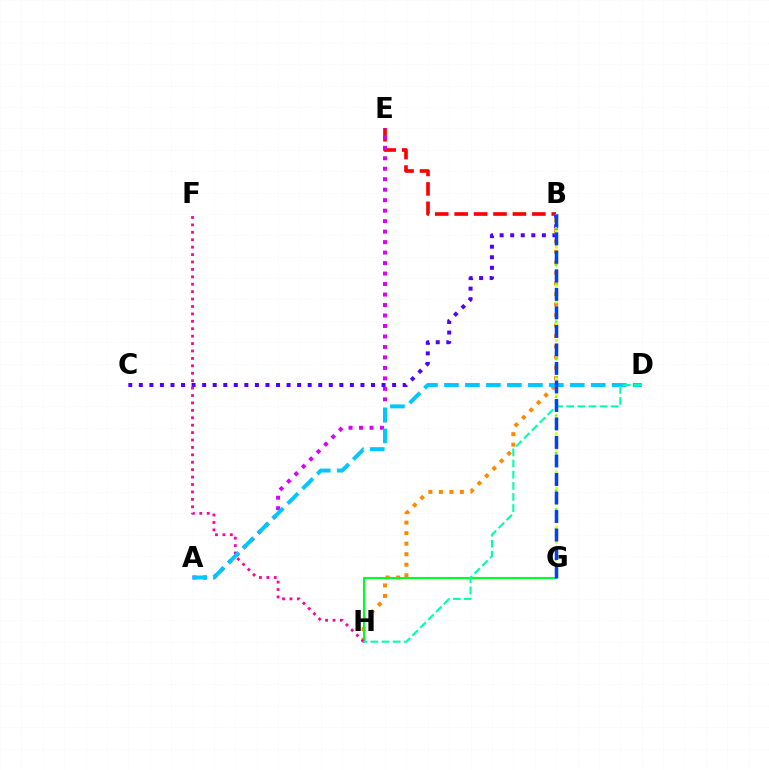{('B', 'E'): [{'color': '#ff0000', 'line_style': 'dashed', 'thickness': 2.64}], ('B', 'H'): [{'color': '#ff8800', 'line_style': 'dotted', 'thickness': 2.86}], ('A', 'E'): [{'color': '#d600ff', 'line_style': 'dotted', 'thickness': 2.85}], ('B', 'C'): [{'color': '#4f00ff', 'line_style': 'dotted', 'thickness': 2.87}], ('G', 'H'): [{'color': '#00ff27', 'line_style': 'solid', 'thickness': 1.52}], ('F', 'H'): [{'color': '#ff00a0', 'line_style': 'dotted', 'thickness': 2.02}], ('B', 'G'): [{'color': '#66ff00', 'line_style': 'dotted', 'thickness': 1.7}, {'color': '#eeff00', 'line_style': 'dotted', 'thickness': 2.11}, {'color': '#003fff', 'line_style': 'dashed', 'thickness': 2.51}], ('A', 'D'): [{'color': '#00c7ff', 'line_style': 'dashed', 'thickness': 2.85}], ('D', 'H'): [{'color': '#00ffaf', 'line_style': 'dashed', 'thickness': 1.51}]}